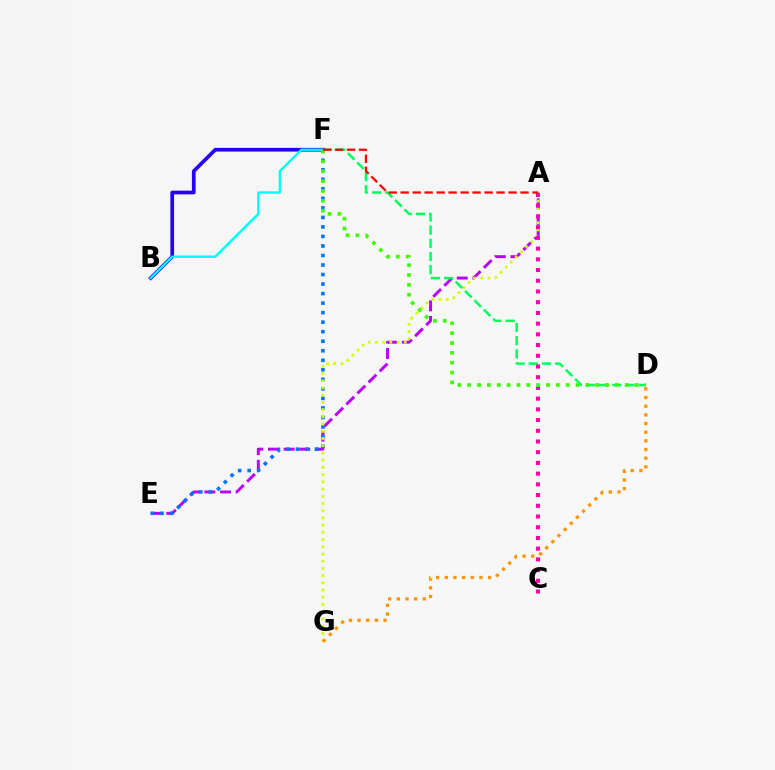{('A', 'E'): [{'color': '#b900ff', 'line_style': 'dashed', 'thickness': 2.12}], ('E', 'F'): [{'color': '#0074ff', 'line_style': 'dotted', 'thickness': 2.59}], ('A', 'G'): [{'color': '#d1ff00', 'line_style': 'dotted', 'thickness': 1.96}], ('D', 'F'): [{'color': '#00ff5c', 'line_style': 'dashed', 'thickness': 1.79}, {'color': '#3dff00', 'line_style': 'dotted', 'thickness': 2.68}], ('B', 'F'): [{'color': '#2500ff', 'line_style': 'solid', 'thickness': 2.66}, {'color': '#00fff6', 'line_style': 'solid', 'thickness': 1.7}], ('D', 'G'): [{'color': '#ff9400', 'line_style': 'dotted', 'thickness': 2.35}], ('A', 'C'): [{'color': '#ff00ac', 'line_style': 'dotted', 'thickness': 2.91}], ('A', 'F'): [{'color': '#ff0000', 'line_style': 'dashed', 'thickness': 1.63}]}